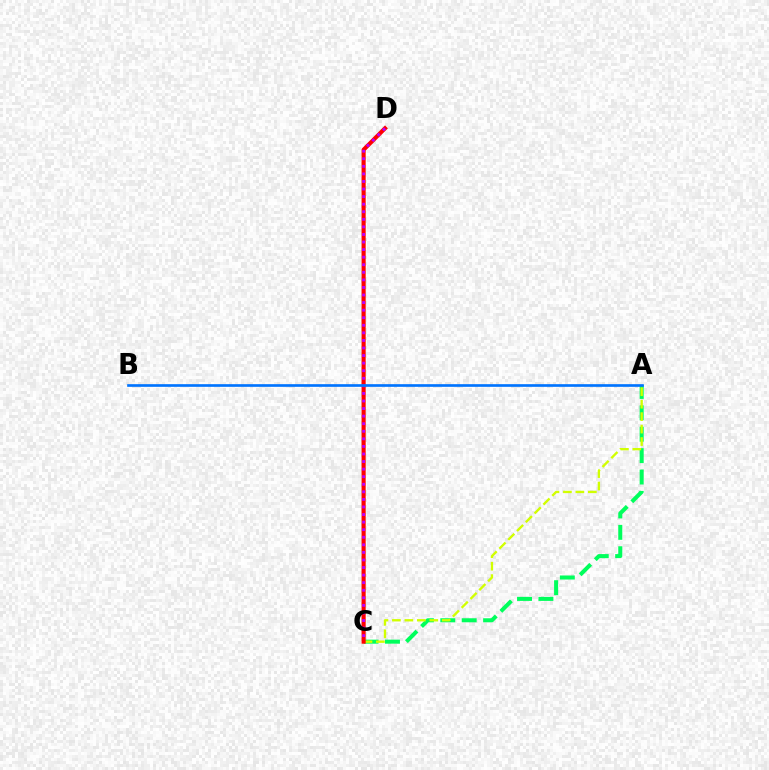{('A', 'C'): [{'color': '#00ff5c', 'line_style': 'dashed', 'thickness': 2.91}, {'color': '#d1ff00', 'line_style': 'dashed', 'thickness': 1.69}], ('C', 'D'): [{'color': '#ff0000', 'line_style': 'solid', 'thickness': 2.97}, {'color': '#b900ff', 'line_style': 'dotted', 'thickness': 2.06}], ('A', 'B'): [{'color': '#0074ff', 'line_style': 'solid', 'thickness': 1.92}]}